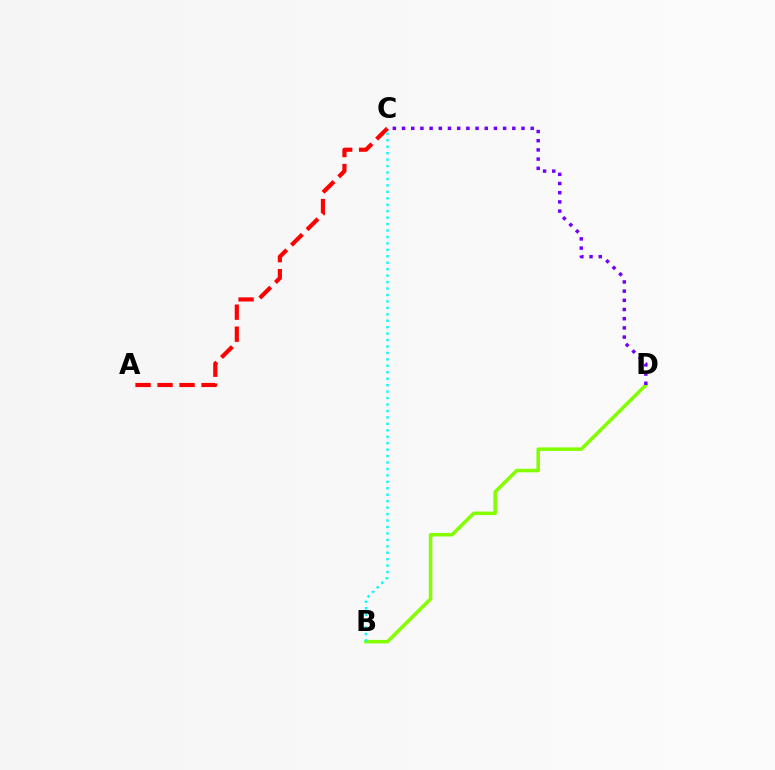{('A', 'C'): [{'color': '#ff0000', 'line_style': 'dashed', 'thickness': 2.99}], ('B', 'D'): [{'color': '#84ff00', 'line_style': 'solid', 'thickness': 2.54}], ('C', 'D'): [{'color': '#7200ff', 'line_style': 'dotted', 'thickness': 2.5}], ('B', 'C'): [{'color': '#00fff6', 'line_style': 'dotted', 'thickness': 1.75}]}